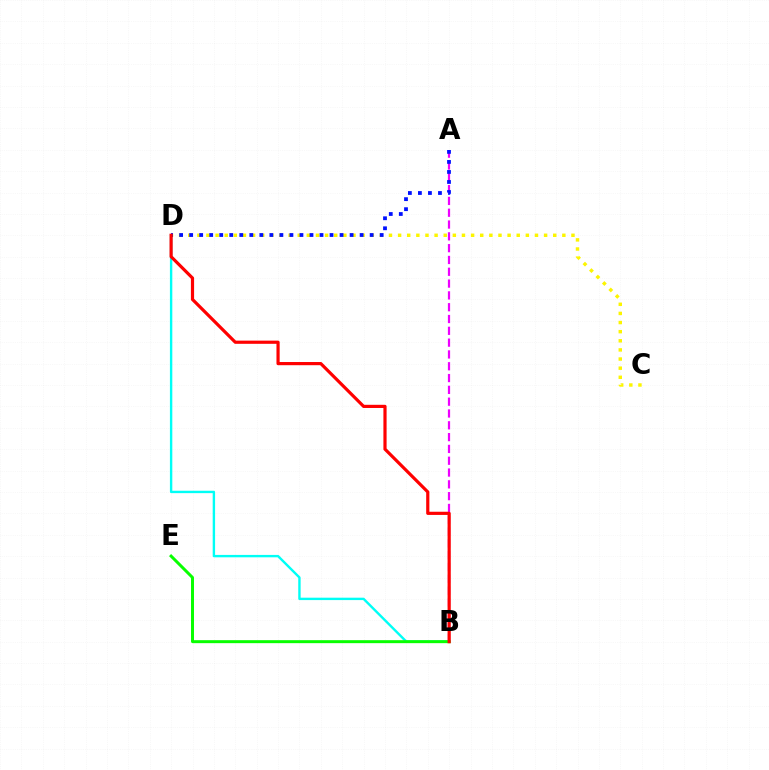{('A', 'B'): [{'color': '#ee00ff', 'line_style': 'dashed', 'thickness': 1.6}], ('B', 'D'): [{'color': '#00fff6', 'line_style': 'solid', 'thickness': 1.72}, {'color': '#ff0000', 'line_style': 'solid', 'thickness': 2.29}], ('C', 'D'): [{'color': '#fcf500', 'line_style': 'dotted', 'thickness': 2.48}], ('A', 'D'): [{'color': '#0010ff', 'line_style': 'dotted', 'thickness': 2.72}], ('B', 'E'): [{'color': '#08ff00', 'line_style': 'solid', 'thickness': 2.14}]}